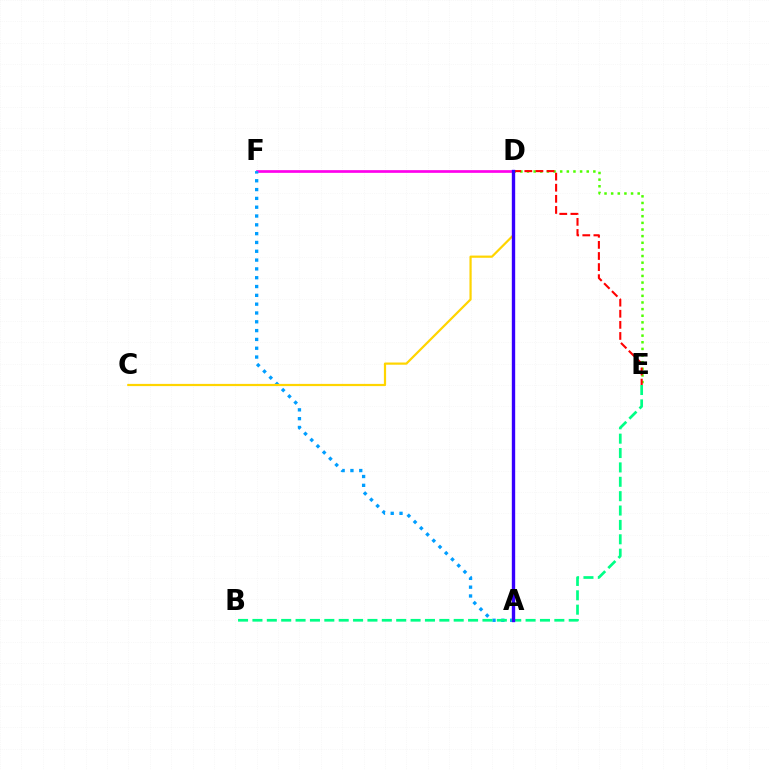{('D', 'E'): [{'color': '#4fff00', 'line_style': 'dotted', 'thickness': 1.8}, {'color': '#ff0000', 'line_style': 'dashed', 'thickness': 1.51}], ('D', 'F'): [{'color': '#ff00ed', 'line_style': 'solid', 'thickness': 1.94}], ('A', 'F'): [{'color': '#009eff', 'line_style': 'dotted', 'thickness': 2.39}], ('C', 'D'): [{'color': '#ffd500', 'line_style': 'solid', 'thickness': 1.59}], ('B', 'E'): [{'color': '#00ff86', 'line_style': 'dashed', 'thickness': 1.95}], ('A', 'D'): [{'color': '#3700ff', 'line_style': 'solid', 'thickness': 2.42}]}